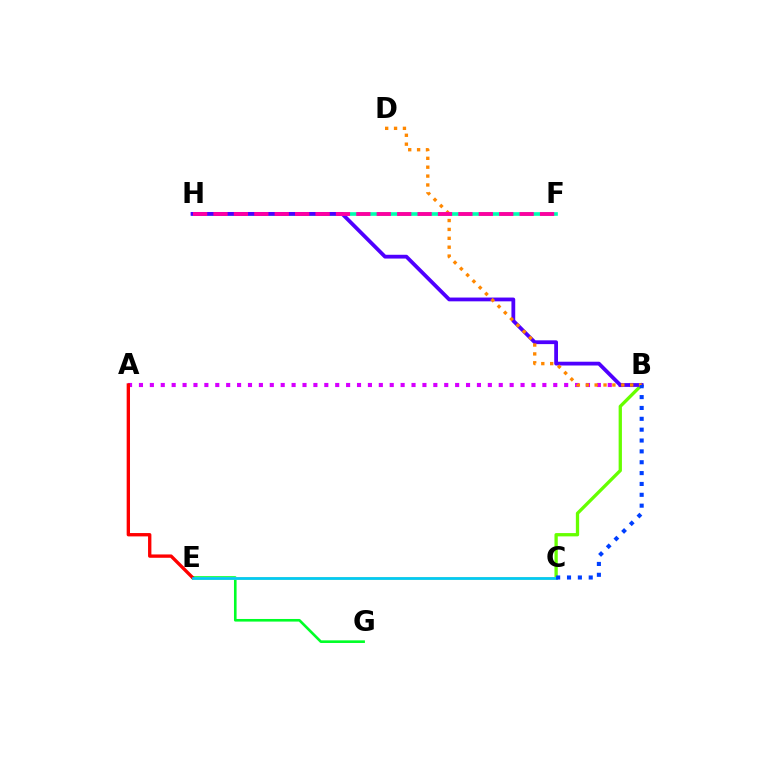{('F', 'H'): [{'color': '#00ffaf', 'line_style': 'solid', 'thickness': 2.62}, {'color': '#ff00a0', 'line_style': 'dashed', 'thickness': 2.77}], ('A', 'B'): [{'color': '#d600ff', 'line_style': 'dotted', 'thickness': 2.96}], ('E', 'G'): [{'color': '#00ff27', 'line_style': 'solid', 'thickness': 1.89}], ('B', 'C'): [{'color': '#66ff00', 'line_style': 'solid', 'thickness': 2.37}, {'color': '#003fff', 'line_style': 'dotted', 'thickness': 2.95}], ('B', 'H'): [{'color': '#4f00ff', 'line_style': 'solid', 'thickness': 2.73}], ('C', 'E'): [{'color': '#eeff00', 'line_style': 'solid', 'thickness': 1.93}, {'color': '#00c7ff', 'line_style': 'solid', 'thickness': 1.97}], ('A', 'E'): [{'color': '#ff0000', 'line_style': 'solid', 'thickness': 2.41}], ('B', 'D'): [{'color': '#ff8800', 'line_style': 'dotted', 'thickness': 2.41}]}